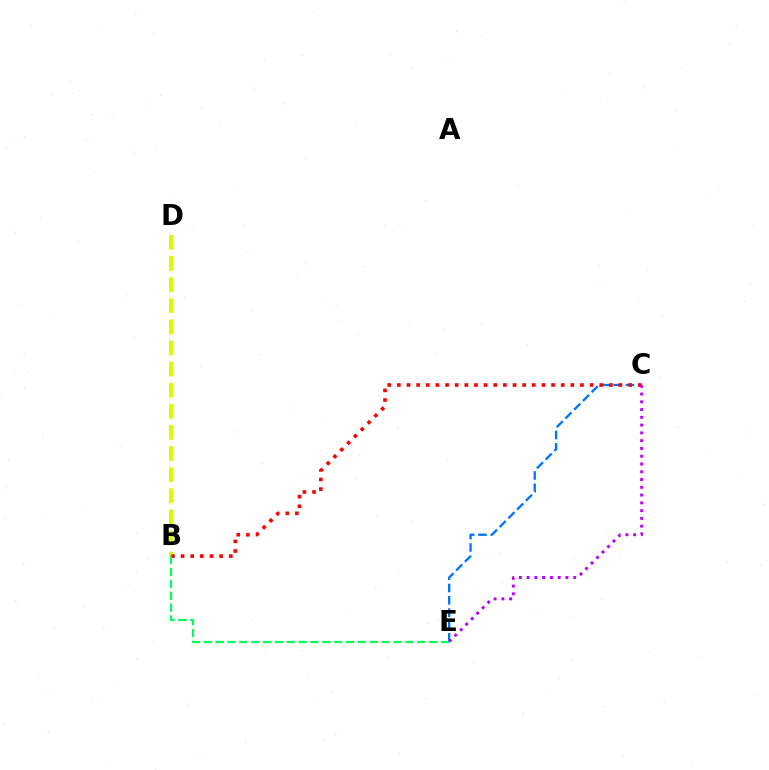{('C', 'E'): [{'color': '#0074ff', 'line_style': 'dashed', 'thickness': 1.68}, {'color': '#b900ff', 'line_style': 'dotted', 'thickness': 2.11}], ('B', 'D'): [{'color': '#d1ff00', 'line_style': 'dashed', 'thickness': 2.87}], ('B', 'C'): [{'color': '#ff0000', 'line_style': 'dotted', 'thickness': 2.62}], ('B', 'E'): [{'color': '#00ff5c', 'line_style': 'dashed', 'thickness': 1.61}]}